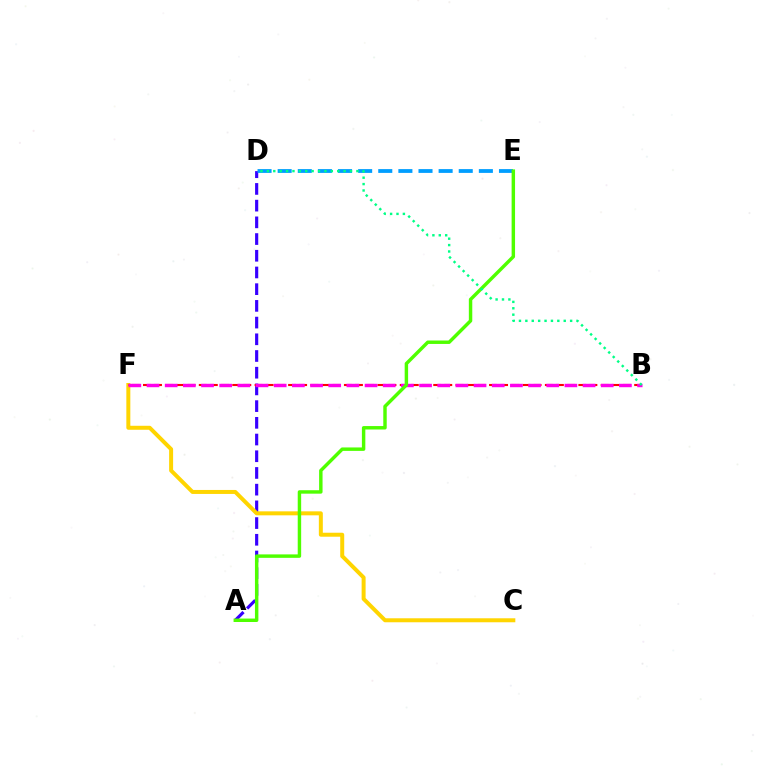{('A', 'D'): [{'color': '#3700ff', 'line_style': 'dashed', 'thickness': 2.27}], ('C', 'F'): [{'color': '#ffd500', 'line_style': 'solid', 'thickness': 2.87}], ('B', 'F'): [{'color': '#ff0000', 'line_style': 'dashed', 'thickness': 1.52}, {'color': '#ff00ed', 'line_style': 'dashed', 'thickness': 2.47}], ('D', 'E'): [{'color': '#009eff', 'line_style': 'dashed', 'thickness': 2.73}], ('A', 'E'): [{'color': '#4fff00', 'line_style': 'solid', 'thickness': 2.48}], ('B', 'D'): [{'color': '#00ff86', 'line_style': 'dotted', 'thickness': 1.74}]}